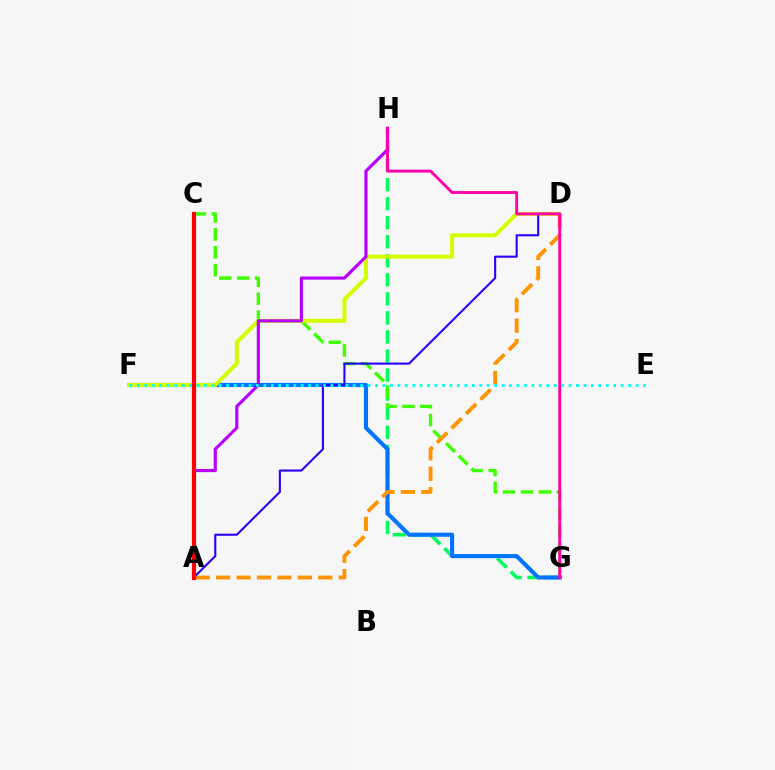{('G', 'H'): [{'color': '#00ff5c', 'line_style': 'dashed', 'thickness': 2.59}, {'color': '#ff00ac', 'line_style': 'solid', 'thickness': 2.08}], ('C', 'G'): [{'color': '#3dff00', 'line_style': 'dashed', 'thickness': 2.43}], ('F', 'G'): [{'color': '#0074ff', 'line_style': 'solid', 'thickness': 2.96}], ('D', 'F'): [{'color': '#d1ff00', 'line_style': 'solid', 'thickness': 2.89}], ('A', 'H'): [{'color': '#b900ff', 'line_style': 'solid', 'thickness': 2.27}], ('A', 'D'): [{'color': '#ff9400', 'line_style': 'dashed', 'thickness': 2.78}, {'color': '#2500ff', 'line_style': 'solid', 'thickness': 1.5}], ('E', 'F'): [{'color': '#00fff6', 'line_style': 'dotted', 'thickness': 2.02}], ('A', 'C'): [{'color': '#ff0000', 'line_style': 'solid', 'thickness': 2.99}]}